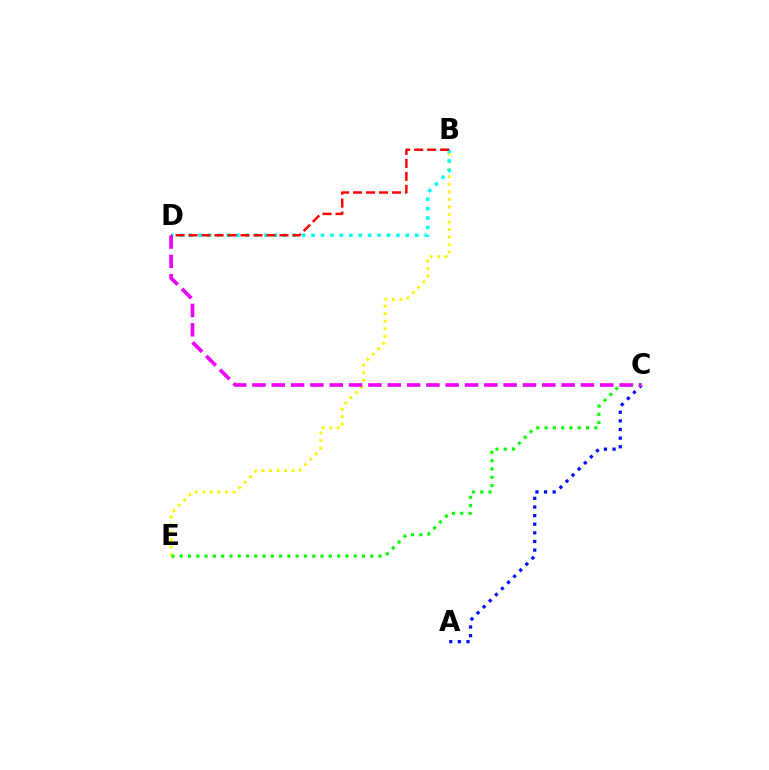{('B', 'E'): [{'color': '#fcf500', 'line_style': 'dotted', 'thickness': 2.05}], ('A', 'C'): [{'color': '#0010ff', 'line_style': 'dotted', 'thickness': 2.34}], ('B', 'D'): [{'color': '#00fff6', 'line_style': 'dotted', 'thickness': 2.56}, {'color': '#ff0000', 'line_style': 'dashed', 'thickness': 1.76}], ('C', 'E'): [{'color': '#08ff00', 'line_style': 'dotted', 'thickness': 2.25}], ('C', 'D'): [{'color': '#ee00ff', 'line_style': 'dashed', 'thickness': 2.63}]}